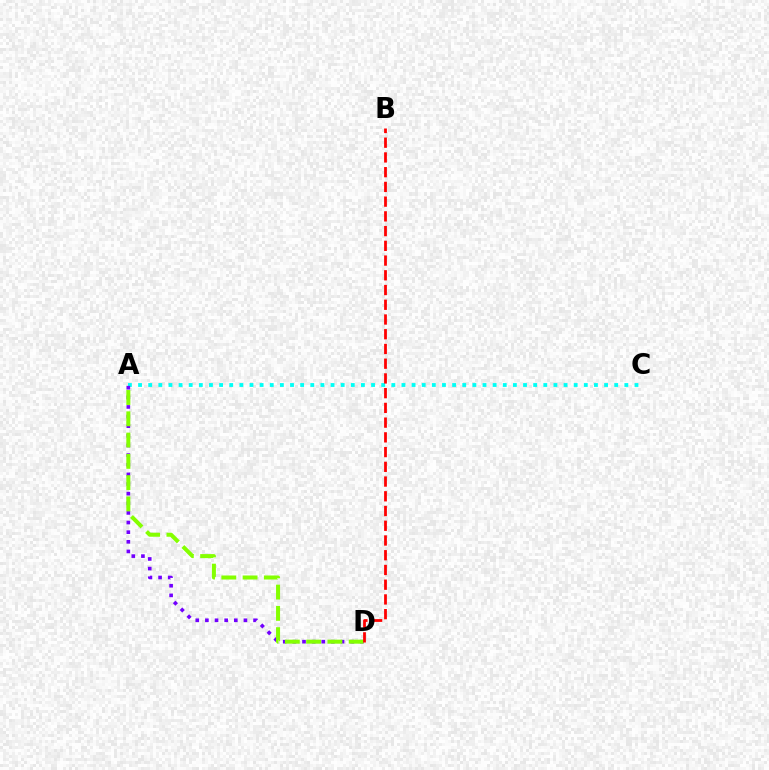{('A', 'C'): [{'color': '#00fff6', 'line_style': 'dotted', 'thickness': 2.75}], ('A', 'D'): [{'color': '#7200ff', 'line_style': 'dotted', 'thickness': 2.62}, {'color': '#84ff00', 'line_style': 'dashed', 'thickness': 2.89}], ('B', 'D'): [{'color': '#ff0000', 'line_style': 'dashed', 'thickness': 2.0}]}